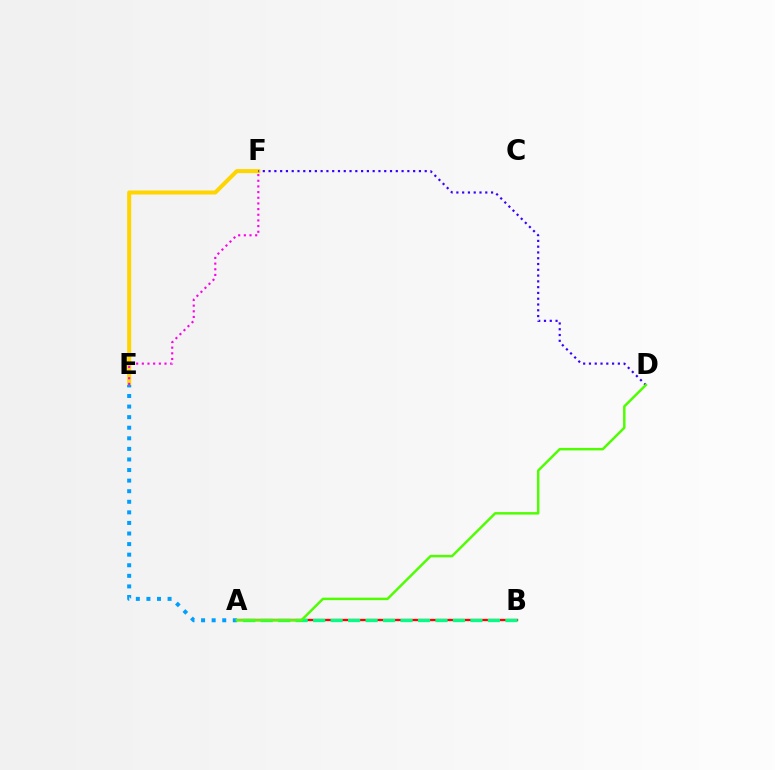{('E', 'F'): [{'color': '#ffd500', 'line_style': 'solid', 'thickness': 2.89}, {'color': '#ff00ed', 'line_style': 'dotted', 'thickness': 1.54}], ('A', 'B'): [{'color': '#ff0000', 'line_style': 'solid', 'thickness': 1.68}, {'color': '#00ff86', 'line_style': 'dashed', 'thickness': 2.37}], ('A', 'E'): [{'color': '#009eff', 'line_style': 'dotted', 'thickness': 2.87}], ('D', 'F'): [{'color': '#3700ff', 'line_style': 'dotted', 'thickness': 1.57}], ('A', 'D'): [{'color': '#4fff00', 'line_style': 'solid', 'thickness': 1.78}]}